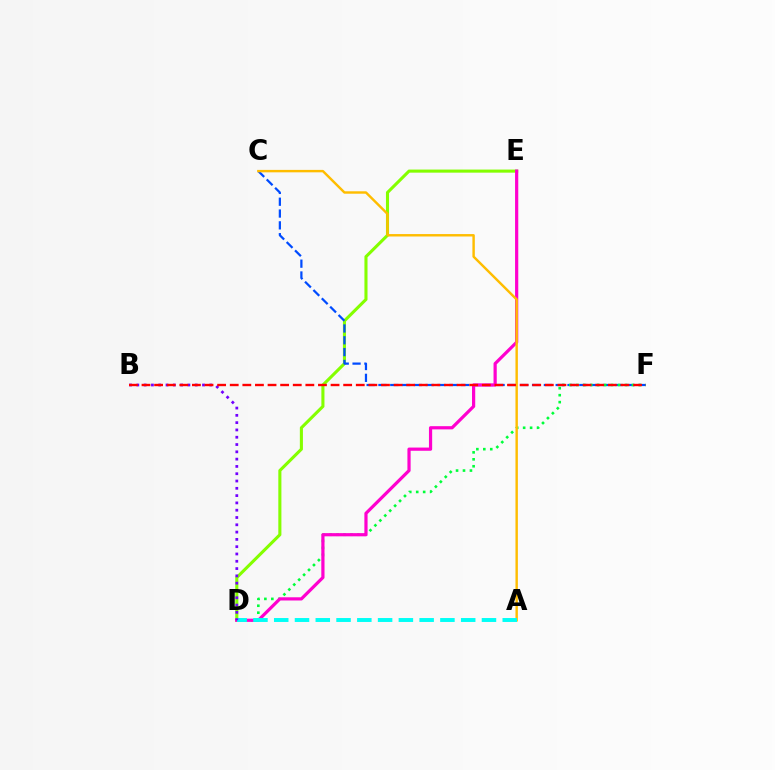{('D', 'E'): [{'color': '#84ff00', 'line_style': 'solid', 'thickness': 2.22}, {'color': '#ff00cf', 'line_style': 'solid', 'thickness': 2.31}], ('C', 'F'): [{'color': '#004bff', 'line_style': 'dashed', 'thickness': 1.61}], ('D', 'F'): [{'color': '#00ff39', 'line_style': 'dotted', 'thickness': 1.89}], ('A', 'C'): [{'color': '#ffbd00', 'line_style': 'solid', 'thickness': 1.74}], ('A', 'D'): [{'color': '#00fff6', 'line_style': 'dashed', 'thickness': 2.82}], ('B', 'D'): [{'color': '#7200ff', 'line_style': 'dotted', 'thickness': 1.98}], ('B', 'F'): [{'color': '#ff0000', 'line_style': 'dashed', 'thickness': 1.71}]}